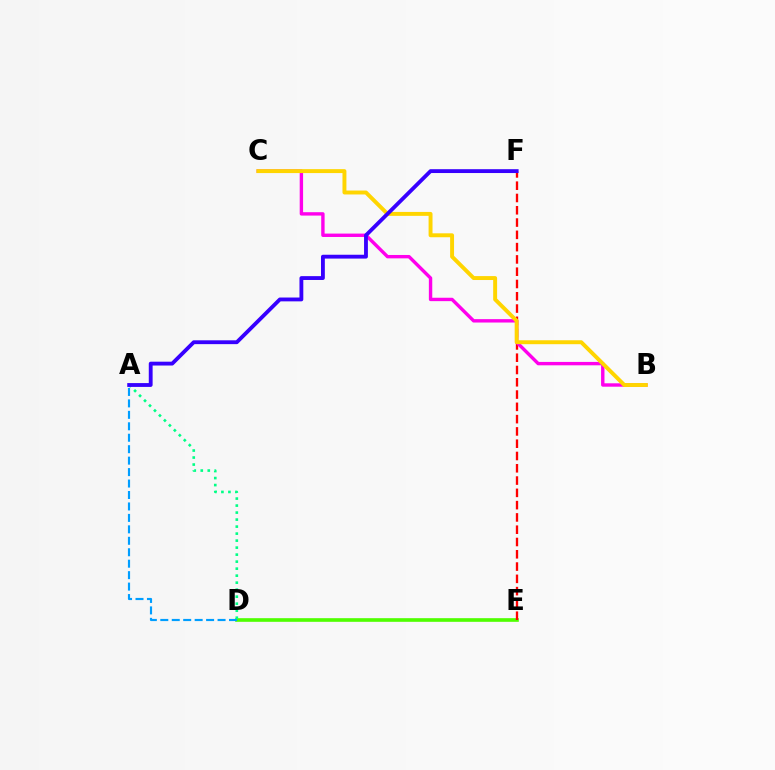{('D', 'E'): [{'color': '#4fff00', 'line_style': 'solid', 'thickness': 2.62}], ('E', 'F'): [{'color': '#ff0000', 'line_style': 'dashed', 'thickness': 1.67}], ('B', 'C'): [{'color': '#ff00ed', 'line_style': 'solid', 'thickness': 2.44}, {'color': '#ffd500', 'line_style': 'solid', 'thickness': 2.83}], ('A', 'D'): [{'color': '#009eff', 'line_style': 'dashed', 'thickness': 1.56}, {'color': '#00ff86', 'line_style': 'dotted', 'thickness': 1.9}], ('A', 'F'): [{'color': '#3700ff', 'line_style': 'solid', 'thickness': 2.76}]}